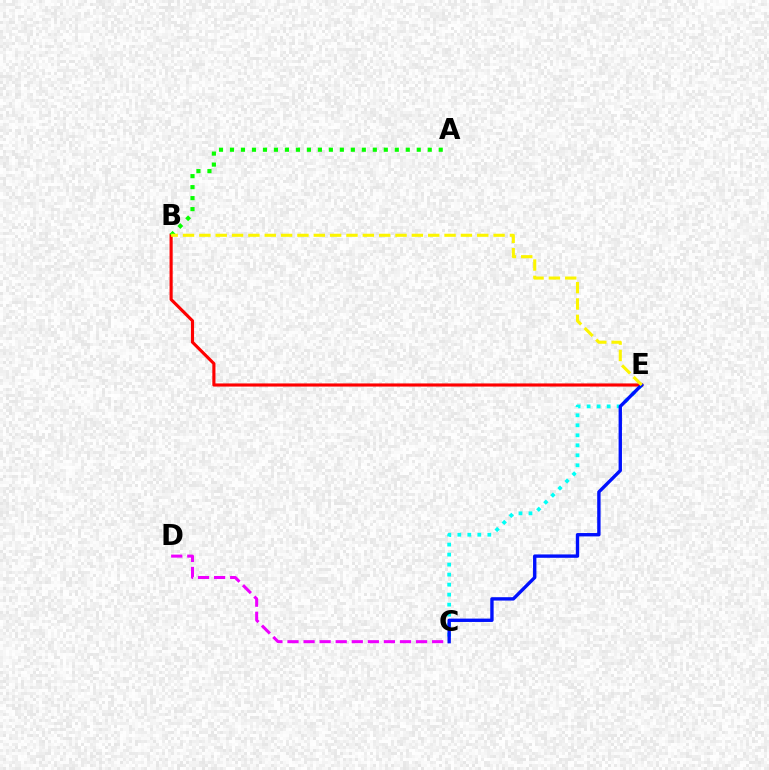{('C', 'E'): [{'color': '#00fff6', 'line_style': 'dotted', 'thickness': 2.72}, {'color': '#0010ff', 'line_style': 'solid', 'thickness': 2.43}], ('C', 'D'): [{'color': '#ee00ff', 'line_style': 'dashed', 'thickness': 2.18}], ('B', 'E'): [{'color': '#ff0000', 'line_style': 'solid', 'thickness': 2.25}, {'color': '#fcf500', 'line_style': 'dashed', 'thickness': 2.22}], ('A', 'B'): [{'color': '#08ff00', 'line_style': 'dotted', 'thickness': 2.98}]}